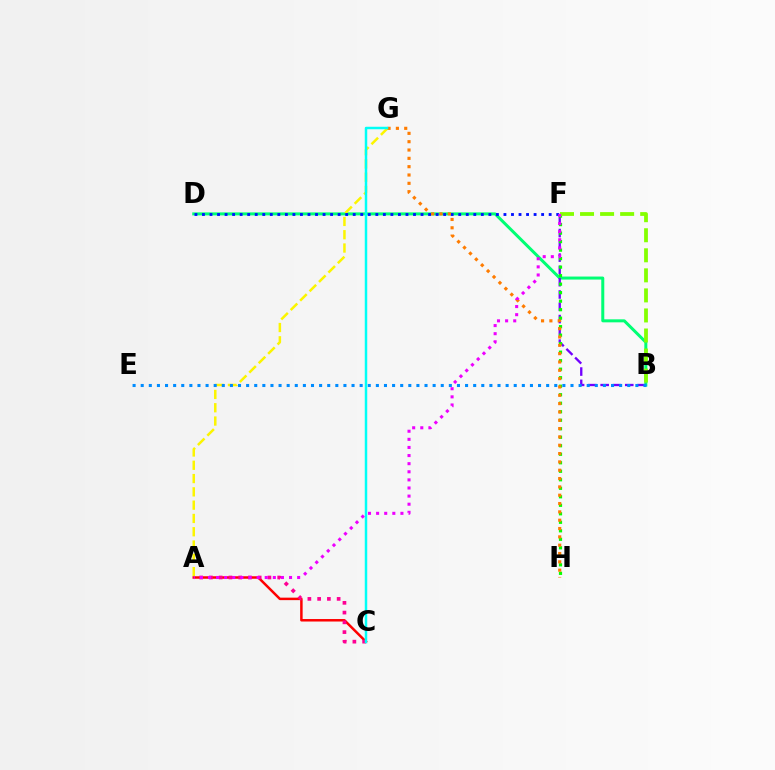{('B', 'D'): [{'color': '#00ff74', 'line_style': 'solid', 'thickness': 2.17}], ('B', 'F'): [{'color': '#7200ff', 'line_style': 'dashed', 'thickness': 1.67}, {'color': '#84ff00', 'line_style': 'dashed', 'thickness': 2.72}], ('A', 'G'): [{'color': '#fcf500', 'line_style': 'dashed', 'thickness': 1.81}], ('D', 'F'): [{'color': '#0010ff', 'line_style': 'dotted', 'thickness': 2.05}], ('F', 'H'): [{'color': '#08ff00', 'line_style': 'dotted', 'thickness': 2.31}], ('G', 'H'): [{'color': '#ff7c00', 'line_style': 'dotted', 'thickness': 2.26}], ('A', 'C'): [{'color': '#ff0000', 'line_style': 'solid', 'thickness': 1.79}, {'color': '#ff0094', 'line_style': 'dotted', 'thickness': 2.65}], ('B', 'E'): [{'color': '#008cff', 'line_style': 'dotted', 'thickness': 2.2}], ('C', 'G'): [{'color': '#00fff6', 'line_style': 'solid', 'thickness': 1.79}], ('A', 'F'): [{'color': '#ee00ff', 'line_style': 'dotted', 'thickness': 2.2}]}